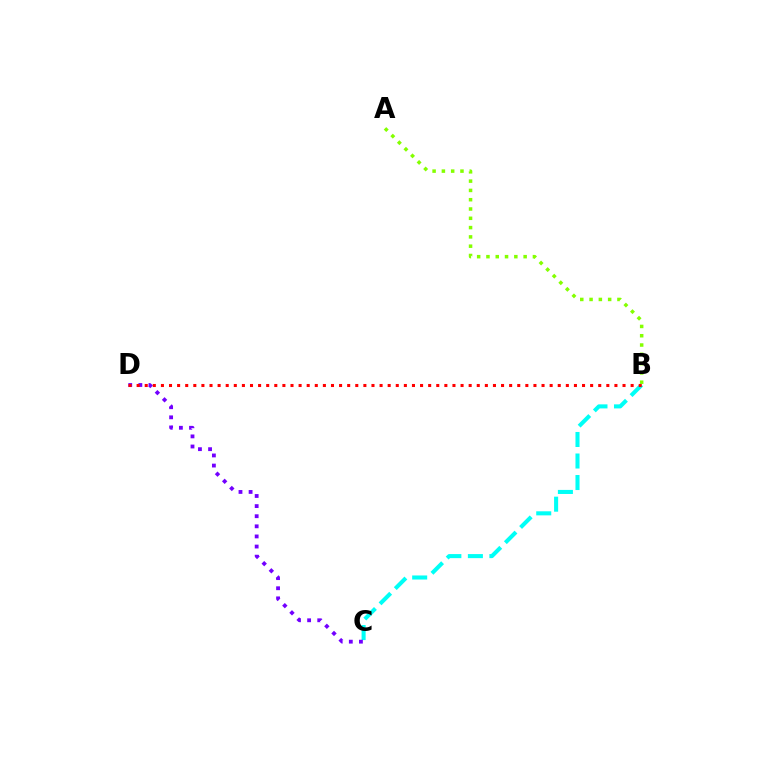{('A', 'B'): [{'color': '#84ff00', 'line_style': 'dotted', 'thickness': 2.53}], ('B', 'C'): [{'color': '#00fff6', 'line_style': 'dashed', 'thickness': 2.92}], ('C', 'D'): [{'color': '#7200ff', 'line_style': 'dotted', 'thickness': 2.75}], ('B', 'D'): [{'color': '#ff0000', 'line_style': 'dotted', 'thickness': 2.2}]}